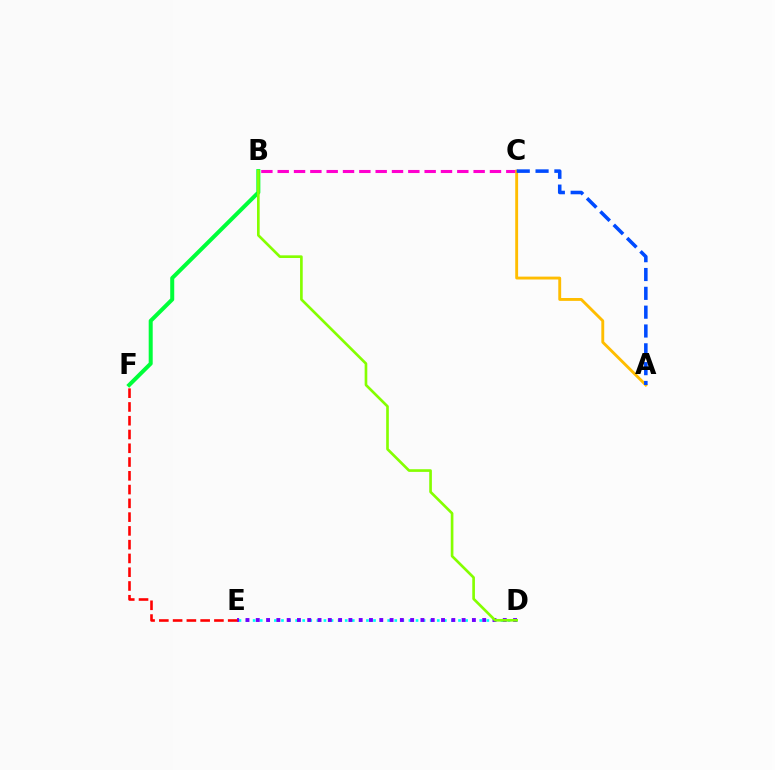{('D', 'E'): [{'color': '#00fff6', 'line_style': 'dotted', 'thickness': 1.92}, {'color': '#7200ff', 'line_style': 'dotted', 'thickness': 2.8}], ('B', 'C'): [{'color': '#ff00cf', 'line_style': 'dashed', 'thickness': 2.22}], ('B', 'F'): [{'color': '#00ff39', 'line_style': 'solid', 'thickness': 2.89}], ('A', 'C'): [{'color': '#ffbd00', 'line_style': 'solid', 'thickness': 2.07}, {'color': '#004bff', 'line_style': 'dashed', 'thickness': 2.56}], ('E', 'F'): [{'color': '#ff0000', 'line_style': 'dashed', 'thickness': 1.87}], ('B', 'D'): [{'color': '#84ff00', 'line_style': 'solid', 'thickness': 1.91}]}